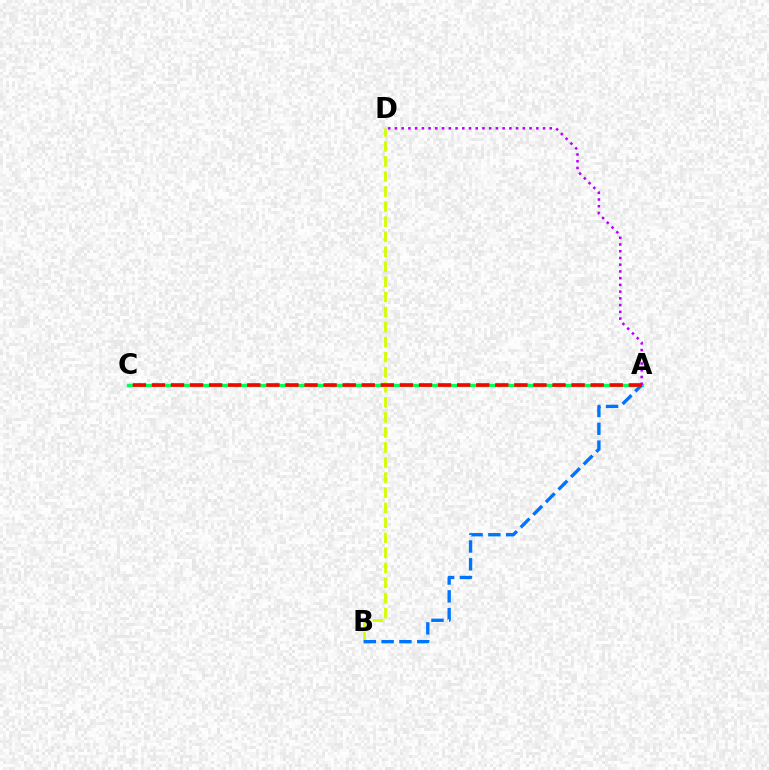{('A', 'C'): [{'color': '#00ff5c', 'line_style': 'solid', 'thickness': 2.41}, {'color': '#ff0000', 'line_style': 'dashed', 'thickness': 2.59}], ('B', 'D'): [{'color': '#d1ff00', 'line_style': 'dashed', 'thickness': 2.05}], ('A', 'B'): [{'color': '#0074ff', 'line_style': 'dashed', 'thickness': 2.42}], ('A', 'D'): [{'color': '#b900ff', 'line_style': 'dotted', 'thickness': 1.83}]}